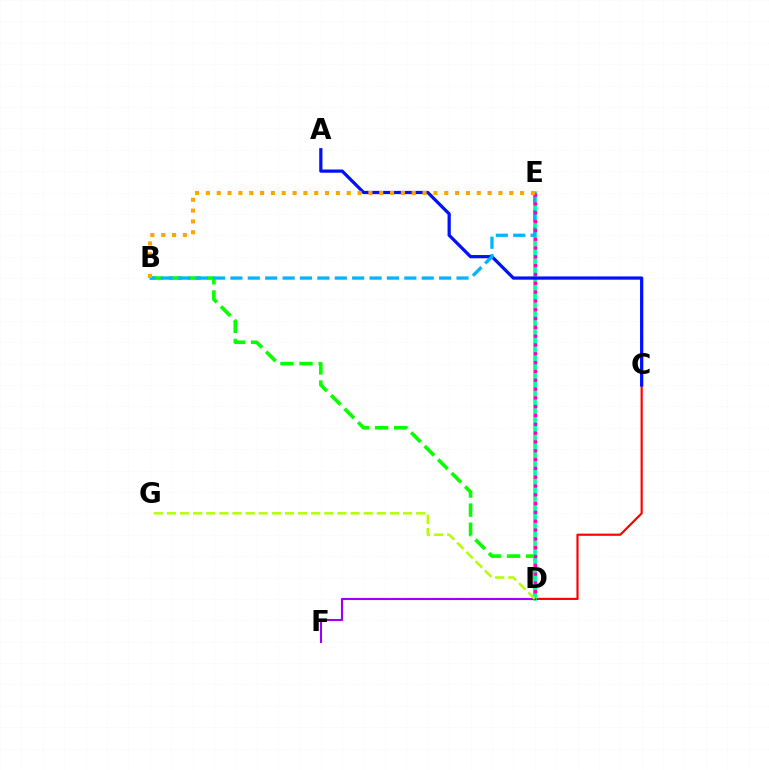{('C', 'D'): [{'color': '#ff0000', 'line_style': 'solid', 'thickness': 1.56}], ('B', 'D'): [{'color': '#08ff00', 'line_style': 'dashed', 'thickness': 2.6}], ('D', 'E'): [{'color': '#00ff9d', 'line_style': 'solid', 'thickness': 2.6}, {'color': '#ff00bd', 'line_style': 'dotted', 'thickness': 2.39}], ('A', 'C'): [{'color': '#0010ff', 'line_style': 'solid', 'thickness': 2.33}], ('B', 'E'): [{'color': '#00b5ff', 'line_style': 'dashed', 'thickness': 2.36}, {'color': '#ffa500', 'line_style': 'dotted', 'thickness': 2.94}], ('D', 'F'): [{'color': '#9b00ff', 'line_style': 'solid', 'thickness': 1.52}], ('D', 'G'): [{'color': '#b3ff00', 'line_style': 'dashed', 'thickness': 1.78}]}